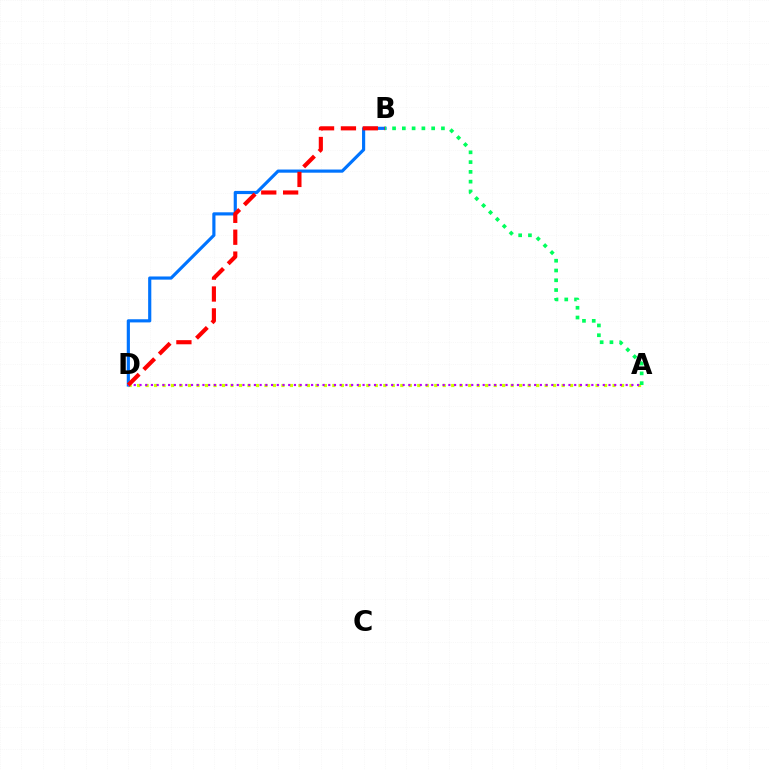{('A', 'D'): [{'color': '#d1ff00', 'line_style': 'dotted', 'thickness': 2.31}, {'color': '#b900ff', 'line_style': 'dotted', 'thickness': 1.55}], ('B', 'D'): [{'color': '#0074ff', 'line_style': 'solid', 'thickness': 2.28}, {'color': '#ff0000', 'line_style': 'dashed', 'thickness': 2.97}], ('A', 'B'): [{'color': '#00ff5c', 'line_style': 'dotted', 'thickness': 2.66}]}